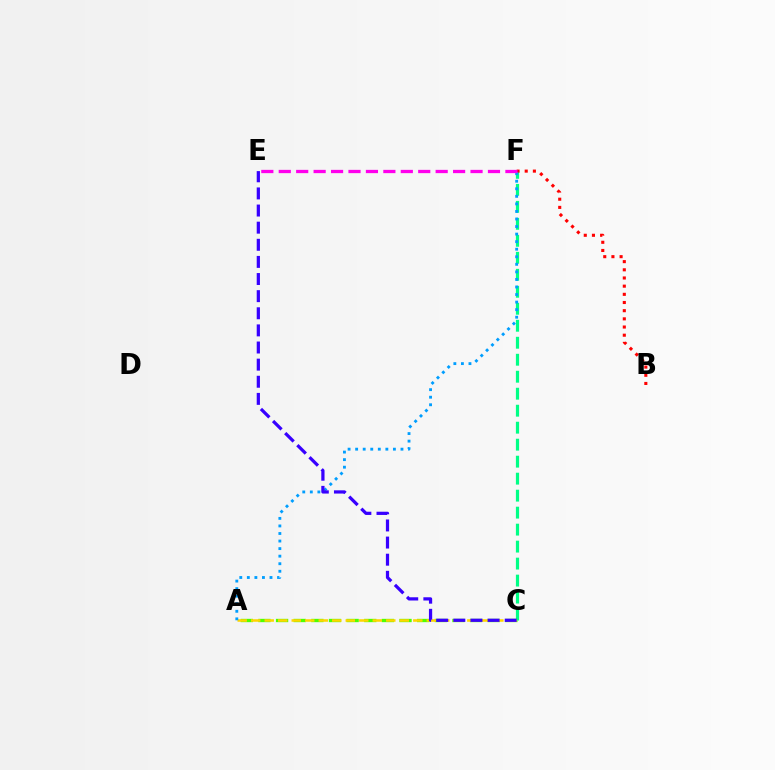{('A', 'C'): [{'color': '#4fff00', 'line_style': 'dashed', 'thickness': 2.4}, {'color': '#ffd500', 'line_style': 'dashed', 'thickness': 1.83}], ('C', 'F'): [{'color': '#00ff86', 'line_style': 'dashed', 'thickness': 2.31}], ('B', 'F'): [{'color': '#ff0000', 'line_style': 'dotted', 'thickness': 2.22}], ('A', 'F'): [{'color': '#009eff', 'line_style': 'dotted', 'thickness': 2.05}], ('E', 'F'): [{'color': '#ff00ed', 'line_style': 'dashed', 'thickness': 2.37}], ('C', 'E'): [{'color': '#3700ff', 'line_style': 'dashed', 'thickness': 2.33}]}